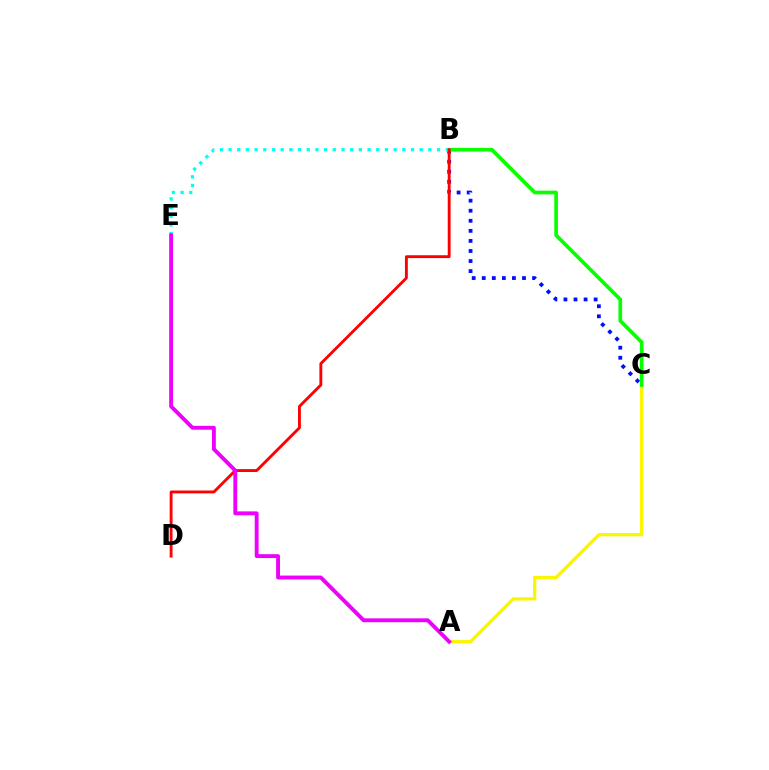{('A', 'C'): [{'color': '#fcf500', 'line_style': 'solid', 'thickness': 2.36}], ('B', 'C'): [{'color': '#0010ff', 'line_style': 'dotted', 'thickness': 2.73}, {'color': '#08ff00', 'line_style': 'solid', 'thickness': 2.65}], ('B', 'E'): [{'color': '#00fff6', 'line_style': 'dotted', 'thickness': 2.36}], ('B', 'D'): [{'color': '#ff0000', 'line_style': 'solid', 'thickness': 2.06}], ('A', 'E'): [{'color': '#ee00ff', 'line_style': 'solid', 'thickness': 2.79}]}